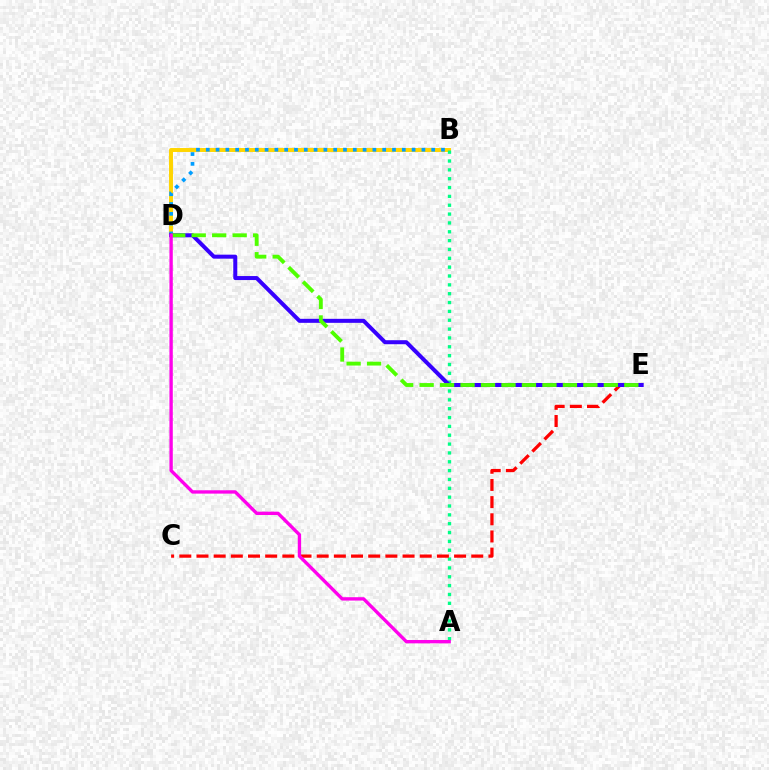{('B', 'D'): [{'color': '#ffd500', 'line_style': 'solid', 'thickness': 2.84}, {'color': '#009eff', 'line_style': 'dotted', 'thickness': 2.66}], ('A', 'B'): [{'color': '#00ff86', 'line_style': 'dotted', 'thickness': 2.4}], ('C', 'E'): [{'color': '#ff0000', 'line_style': 'dashed', 'thickness': 2.33}], ('D', 'E'): [{'color': '#3700ff', 'line_style': 'solid', 'thickness': 2.89}, {'color': '#4fff00', 'line_style': 'dashed', 'thickness': 2.78}], ('A', 'D'): [{'color': '#ff00ed', 'line_style': 'solid', 'thickness': 2.41}]}